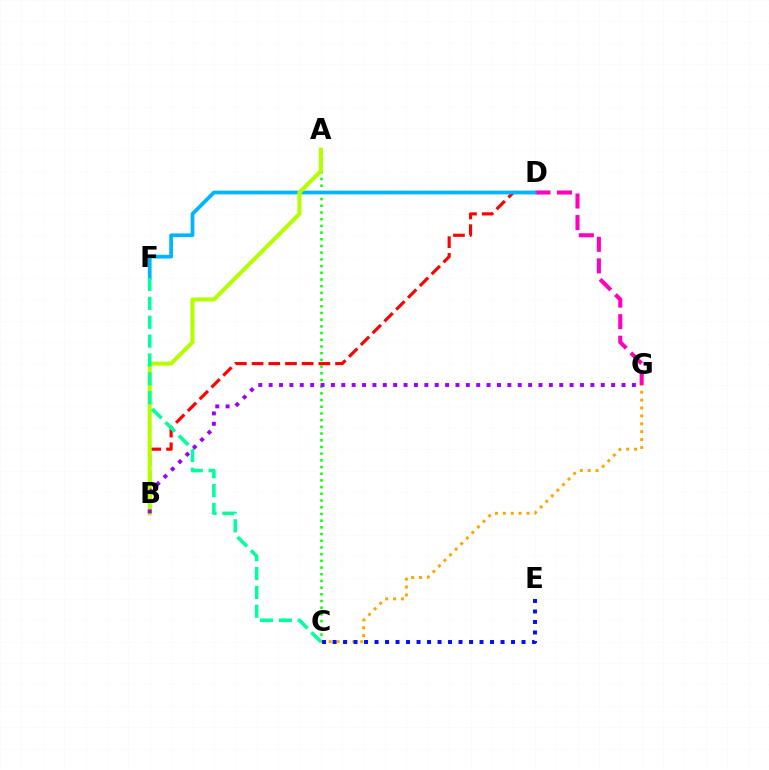{('D', 'G'): [{'color': '#ff00bd', 'line_style': 'dashed', 'thickness': 2.93}], ('A', 'C'): [{'color': '#08ff00', 'line_style': 'dotted', 'thickness': 1.82}], ('B', 'D'): [{'color': '#ff0000', 'line_style': 'dashed', 'thickness': 2.27}], ('D', 'F'): [{'color': '#00b5ff', 'line_style': 'solid', 'thickness': 2.68}], ('C', 'G'): [{'color': '#ffa500', 'line_style': 'dotted', 'thickness': 2.14}], ('C', 'E'): [{'color': '#0010ff', 'line_style': 'dotted', 'thickness': 2.85}], ('A', 'B'): [{'color': '#b3ff00', 'line_style': 'solid', 'thickness': 2.93}], ('C', 'F'): [{'color': '#00ff9d', 'line_style': 'dashed', 'thickness': 2.56}], ('B', 'G'): [{'color': '#9b00ff', 'line_style': 'dotted', 'thickness': 2.82}]}